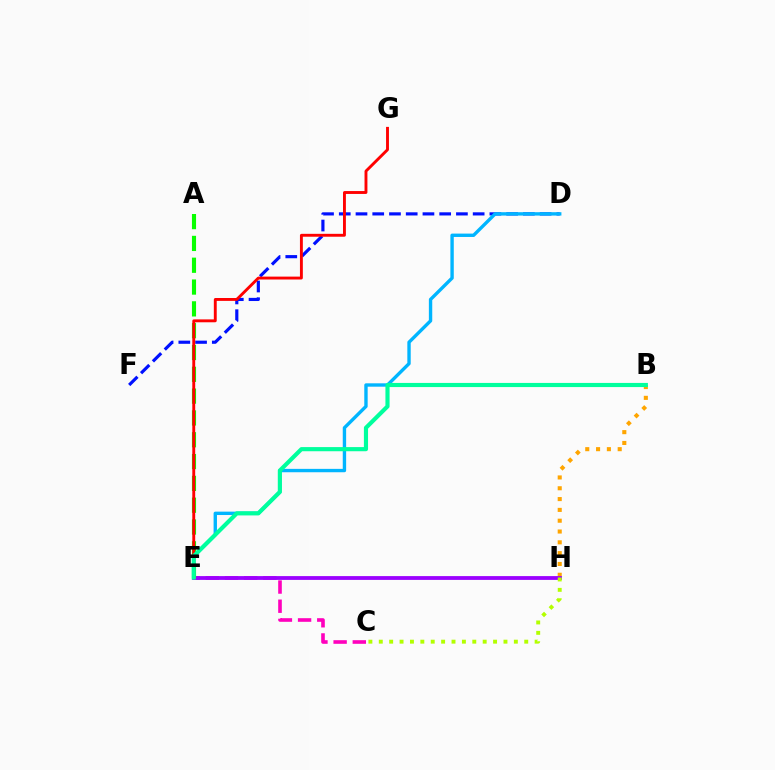{('D', 'F'): [{'color': '#0010ff', 'line_style': 'dashed', 'thickness': 2.27}], ('C', 'E'): [{'color': '#ff00bd', 'line_style': 'dashed', 'thickness': 2.61}], ('B', 'H'): [{'color': '#ffa500', 'line_style': 'dotted', 'thickness': 2.94}], ('D', 'E'): [{'color': '#00b5ff', 'line_style': 'solid', 'thickness': 2.43}], ('E', 'H'): [{'color': '#9b00ff', 'line_style': 'solid', 'thickness': 2.74}], ('C', 'H'): [{'color': '#b3ff00', 'line_style': 'dotted', 'thickness': 2.82}], ('A', 'E'): [{'color': '#08ff00', 'line_style': 'dashed', 'thickness': 2.96}], ('E', 'G'): [{'color': '#ff0000', 'line_style': 'solid', 'thickness': 2.08}], ('B', 'E'): [{'color': '#00ff9d', 'line_style': 'solid', 'thickness': 2.98}]}